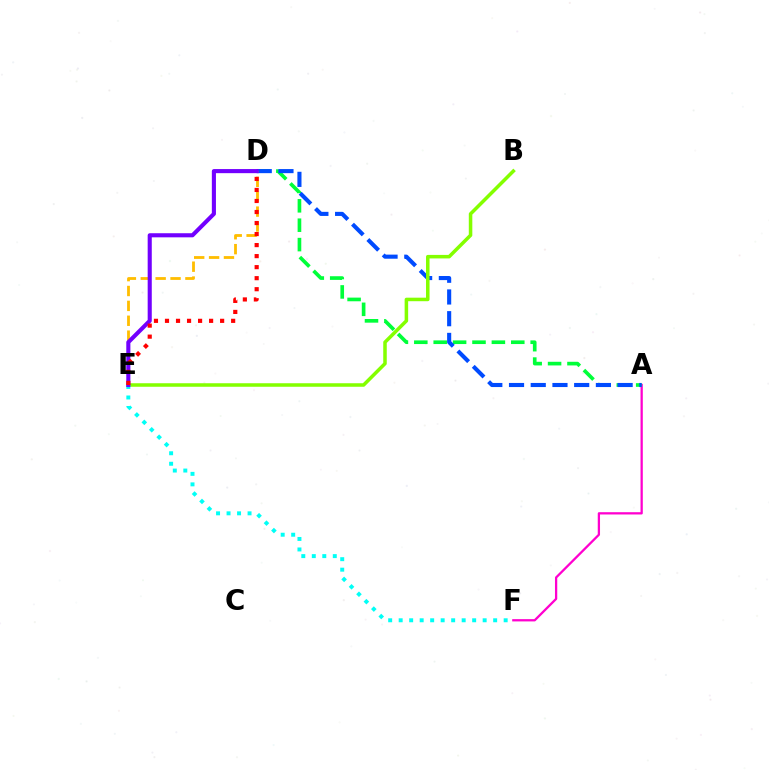{('A', 'F'): [{'color': '#ff00cf', 'line_style': 'solid', 'thickness': 1.64}], ('A', 'D'): [{'color': '#00ff39', 'line_style': 'dashed', 'thickness': 2.63}, {'color': '#004bff', 'line_style': 'dashed', 'thickness': 2.95}], ('B', 'E'): [{'color': '#84ff00', 'line_style': 'solid', 'thickness': 2.54}], ('E', 'F'): [{'color': '#00fff6', 'line_style': 'dotted', 'thickness': 2.85}], ('D', 'E'): [{'color': '#ffbd00', 'line_style': 'dashed', 'thickness': 2.02}, {'color': '#7200ff', 'line_style': 'solid', 'thickness': 2.95}, {'color': '#ff0000', 'line_style': 'dotted', 'thickness': 3.0}]}